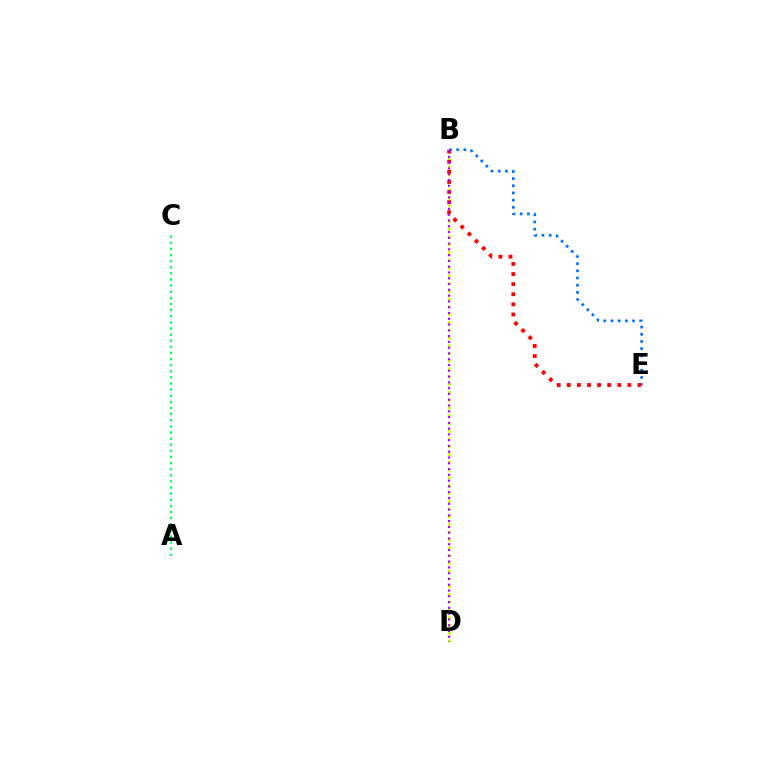{('B', 'D'): [{'color': '#d1ff00', 'line_style': 'dotted', 'thickness': 2.11}, {'color': '#b900ff', 'line_style': 'dotted', 'thickness': 1.57}], ('A', 'C'): [{'color': '#00ff5c', 'line_style': 'dotted', 'thickness': 1.66}], ('B', 'E'): [{'color': '#0074ff', 'line_style': 'dotted', 'thickness': 1.95}, {'color': '#ff0000', 'line_style': 'dotted', 'thickness': 2.74}]}